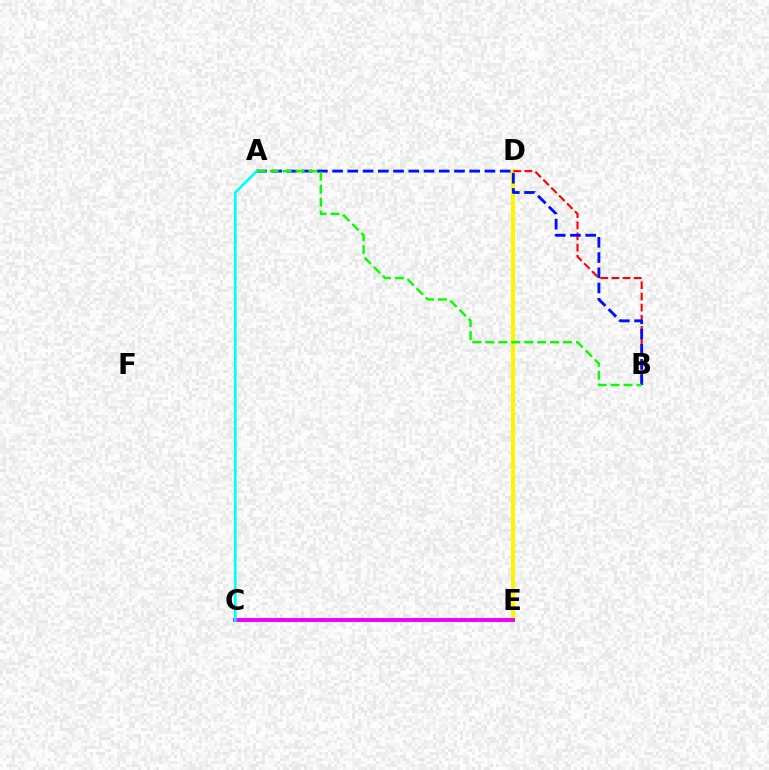{('D', 'E'): [{'color': '#fcf500', 'line_style': 'solid', 'thickness': 2.84}], ('C', 'E'): [{'color': '#ee00ff', 'line_style': 'solid', 'thickness': 2.82}], ('B', 'D'): [{'color': '#ff0000', 'line_style': 'dashed', 'thickness': 1.52}], ('A', 'B'): [{'color': '#0010ff', 'line_style': 'dashed', 'thickness': 2.07}, {'color': '#08ff00', 'line_style': 'dashed', 'thickness': 1.76}], ('A', 'C'): [{'color': '#00fff6', 'line_style': 'solid', 'thickness': 1.94}]}